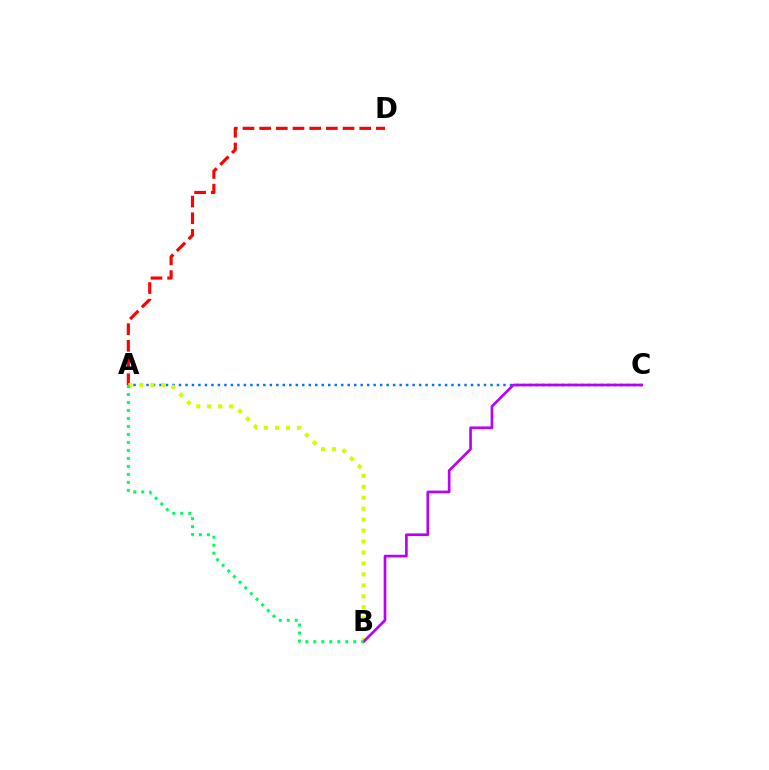{('A', 'C'): [{'color': '#0074ff', 'line_style': 'dotted', 'thickness': 1.76}], ('A', 'D'): [{'color': '#ff0000', 'line_style': 'dashed', 'thickness': 2.26}], ('A', 'B'): [{'color': '#d1ff00', 'line_style': 'dotted', 'thickness': 2.98}, {'color': '#00ff5c', 'line_style': 'dotted', 'thickness': 2.17}], ('B', 'C'): [{'color': '#b900ff', 'line_style': 'solid', 'thickness': 1.93}]}